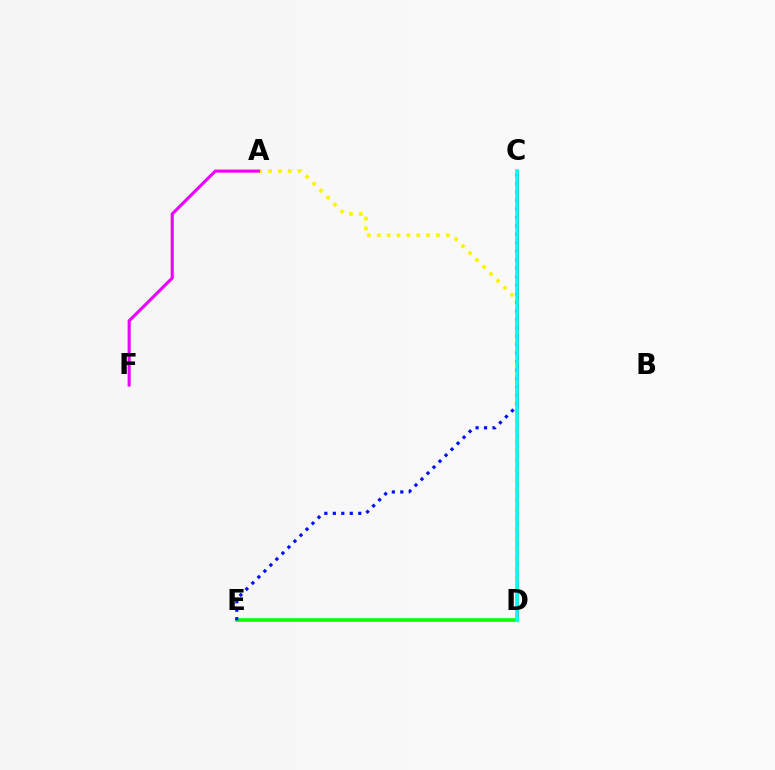{('C', 'D'): [{'color': '#ff0000', 'line_style': 'solid', 'thickness': 1.98}, {'color': '#00fff6', 'line_style': 'solid', 'thickness': 2.63}], ('A', 'D'): [{'color': '#fcf500', 'line_style': 'dotted', 'thickness': 2.68}], ('D', 'E'): [{'color': '#08ff00', 'line_style': 'solid', 'thickness': 2.59}], ('C', 'E'): [{'color': '#0010ff', 'line_style': 'dotted', 'thickness': 2.3}], ('A', 'F'): [{'color': '#ee00ff', 'line_style': 'solid', 'thickness': 2.23}]}